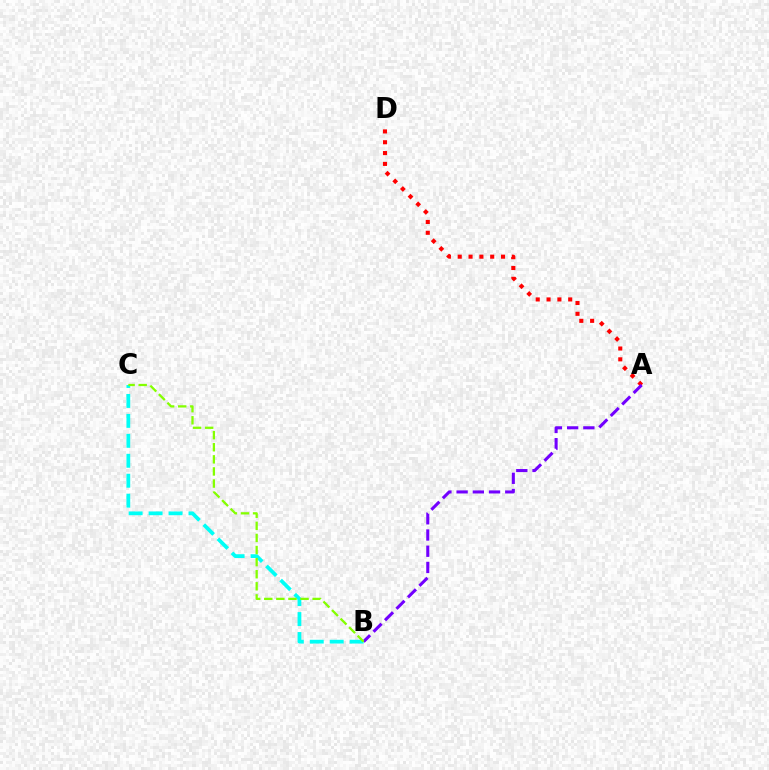{('A', 'D'): [{'color': '#ff0000', 'line_style': 'dotted', 'thickness': 2.94}], ('B', 'C'): [{'color': '#00fff6', 'line_style': 'dashed', 'thickness': 2.71}, {'color': '#84ff00', 'line_style': 'dashed', 'thickness': 1.64}], ('A', 'B'): [{'color': '#7200ff', 'line_style': 'dashed', 'thickness': 2.2}]}